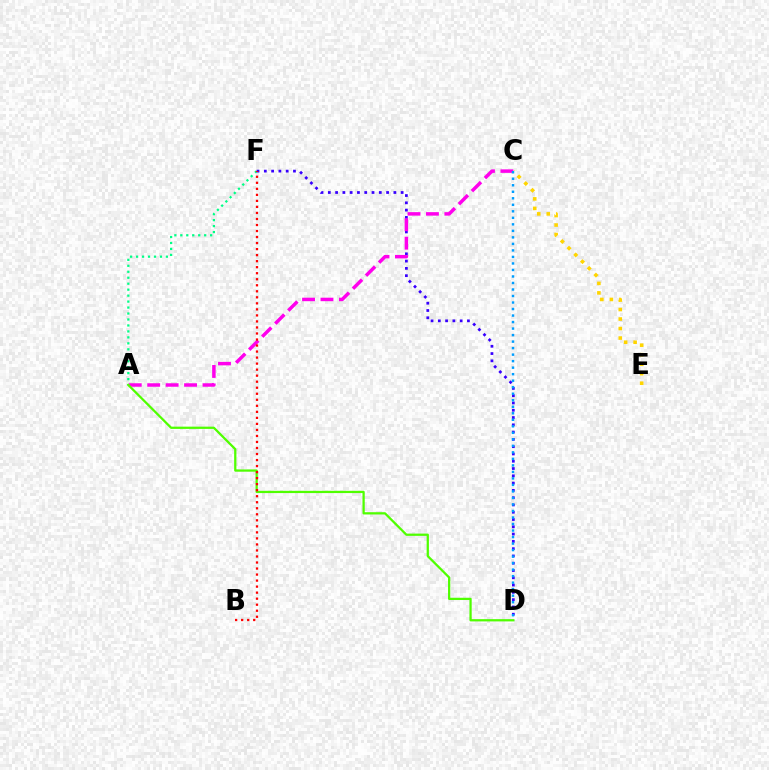{('A', 'F'): [{'color': '#00ff86', 'line_style': 'dotted', 'thickness': 1.62}], ('D', 'F'): [{'color': '#3700ff', 'line_style': 'dotted', 'thickness': 1.98}], ('A', 'C'): [{'color': '#ff00ed', 'line_style': 'dashed', 'thickness': 2.5}], ('A', 'D'): [{'color': '#4fff00', 'line_style': 'solid', 'thickness': 1.63}], ('C', 'E'): [{'color': '#ffd500', 'line_style': 'dotted', 'thickness': 2.58}], ('C', 'D'): [{'color': '#009eff', 'line_style': 'dotted', 'thickness': 1.77}], ('B', 'F'): [{'color': '#ff0000', 'line_style': 'dotted', 'thickness': 1.64}]}